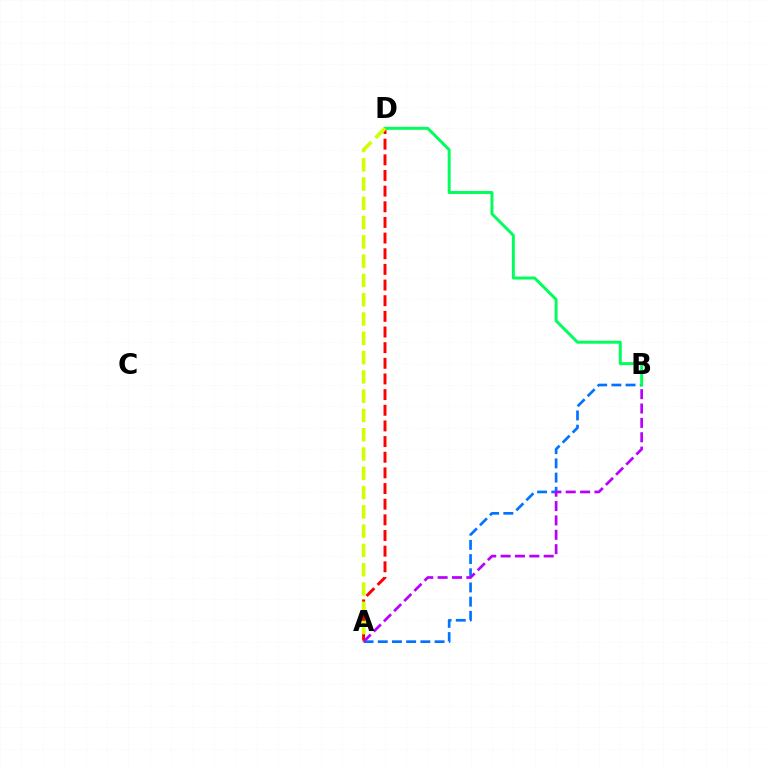{('A', 'D'): [{'color': '#ff0000', 'line_style': 'dashed', 'thickness': 2.13}, {'color': '#d1ff00', 'line_style': 'dashed', 'thickness': 2.62}], ('A', 'B'): [{'color': '#0074ff', 'line_style': 'dashed', 'thickness': 1.93}, {'color': '#b900ff', 'line_style': 'dashed', 'thickness': 1.95}], ('B', 'D'): [{'color': '#00ff5c', 'line_style': 'solid', 'thickness': 2.14}]}